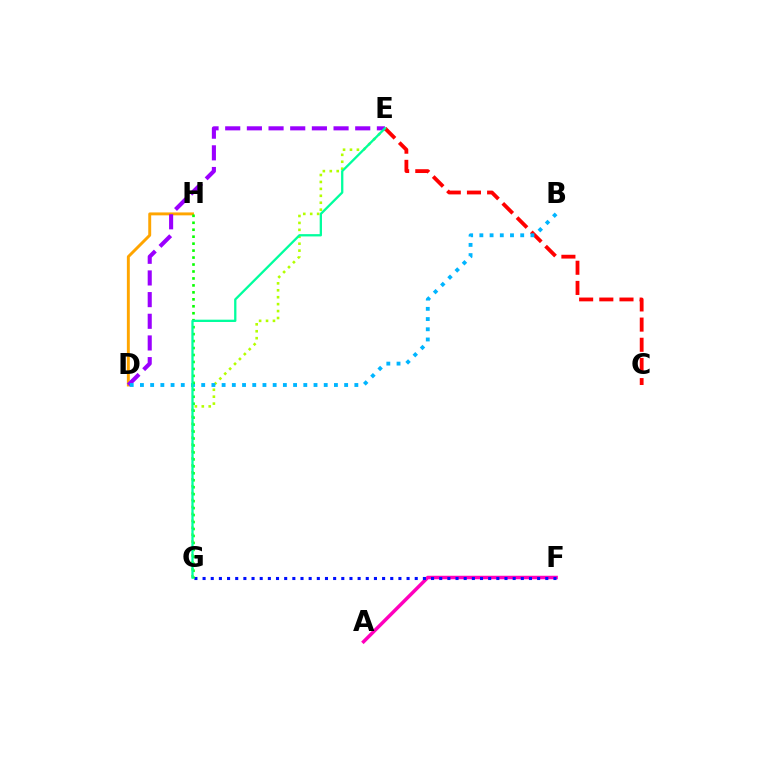{('A', 'F'): [{'color': '#ff00bd', 'line_style': 'solid', 'thickness': 2.51}], ('D', 'H'): [{'color': '#ffa500', 'line_style': 'solid', 'thickness': 2.11}], ('F', 'G'): [{'color': '#0010ff', 'line_style': 'dotted', 'thickness': 2.22}], ('E', 'G'): [{'color': '#b3ff00', 'line_style': 'dotted', 'thickness': 1.88}, {'color': '#00ff9d', 'line_style': 'solid', 'thickness': 1.66}], ('C', 'E'): [{'color': '#ff0000', 'line_style': 'dashed', 'thickness': 2.74}], ('D', 'E'): [{'color': '#9b00ff', 'line_style': 'dashed', 'thickness': 2.94}], ('B', 'D'): [{'color': '#00b5ff', 'line_style': 'dotted', 'thickness': 2.77}], ('G', 'H'): [{'color': '#08ff00', 'line_style': 'dotted', 'thickness': 1.89}]}